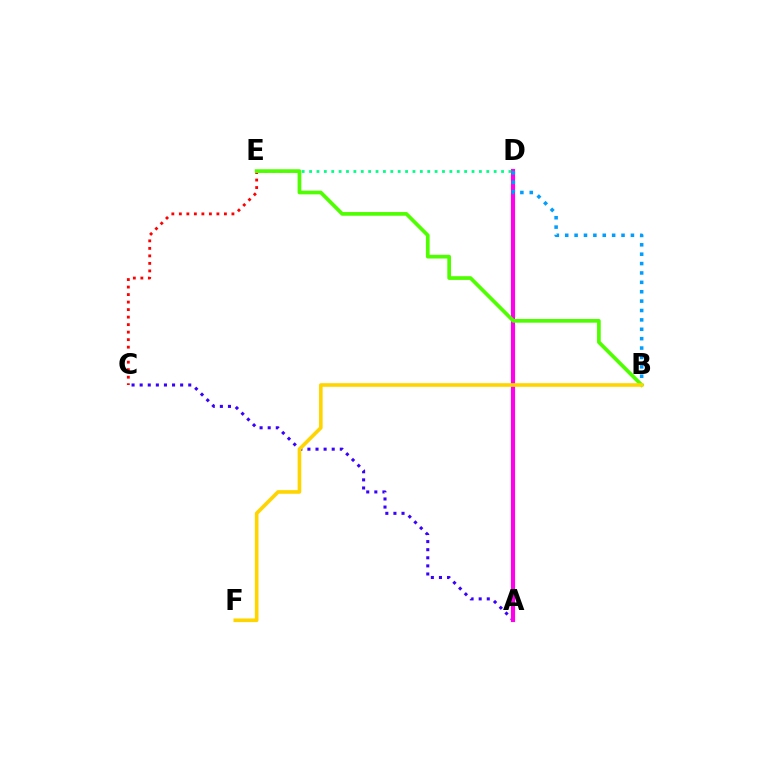{('A', 'C'): [{'color': '#3700ff', 'line_style': 'dotted', 'thickness': 2.2}], ('C', 'E'): [{'color': '#ff0000', 'line_style': 'dotted', 'thickness': 2.04}], ('A', 'D'): [{'color': '#ff00ed', 'line_style': 'solid', 'thickness': 2.98}], ('D', 'E'): [{'color': '#00ff86', 'line_style': 'dotted', 'thickness': 2.01}], ('B', 'D'): [{'color': '#009eff', 'line_style': 'dotted', 'thickness': 2.55}], ('B', 'E'): [{'color': '#4fff00', 'line_style': 'solid', 'thickness': 2.67}], ('B', 'F'): [{'color': '#ffd500', 'line_style': 'solid', 'thickness': 2.62}]}